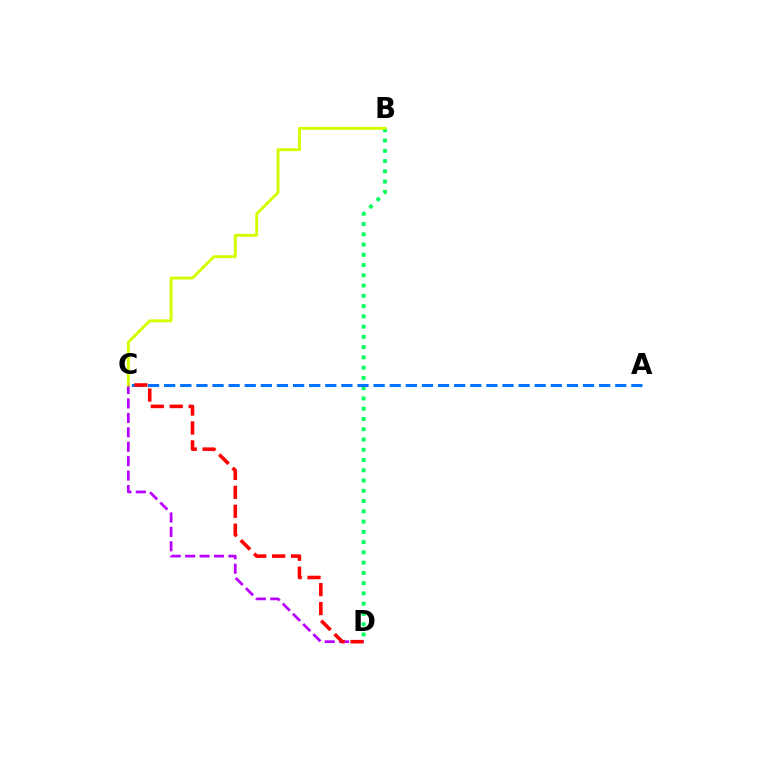{('C', 'D'): [{'color': '#b900ff', 'line_style': 'dashed', 'thickness': 1.96}, {'color': '#ff0000', 'line_style': 'dashed', 'thickness': 2.57}], ('B', 'D'): [{'color': '#00ff5c', 'line_style': 'dotted', 'thickness': 2.79}], ('B', 'C'): [{'color': '#d1ff00', 'line_style': 'solid', 'thickness': 2.07}], ('A', 'C'): [{'color': '#0074ff', 'line_style': 'dashed', 'thickness': 2.19}]}